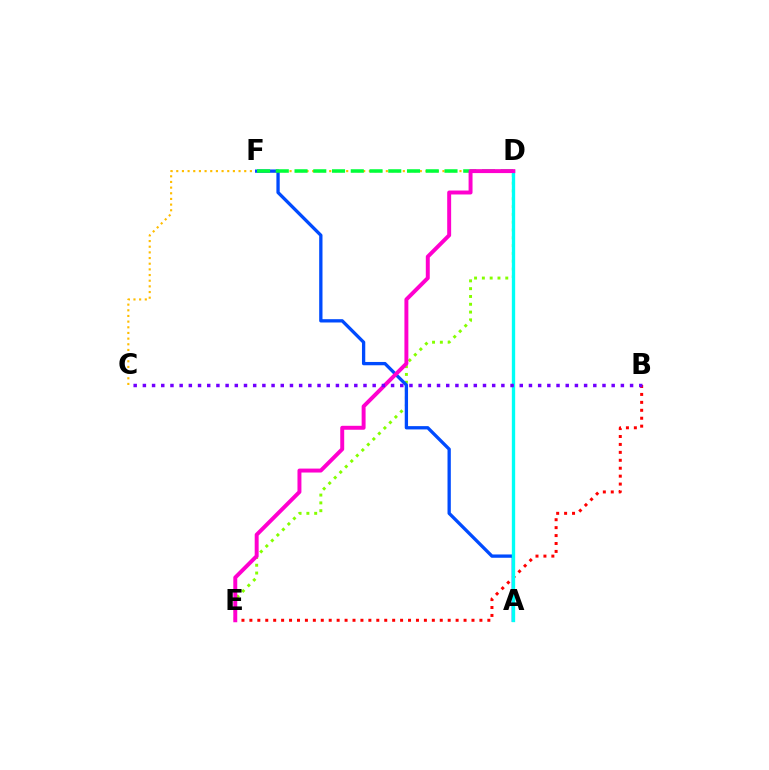{('C', 'D'): [{'color': '#ffbd00', 'line_style': 'dotted', 'thickness': 1.54}], ('D', 'E'): [{'color': '#84ff00', 'line_style': 'dotted', 'thickness': 2.12}, {'color': '#ff00cf', 'line_style': 'solid', 'thickness': 2.84}], ('B', 'E'): [{'color': '#ff0000', 'line_style': 'dotted', 'thickness': 2.16}], ('A', 'F'): [{'color': '#004bff', 'line_style': 'solid', 'thickness': 2.38}], ('A', 'D'): [{'color': '#00fff6', 'line_style': 'solid', 'thickness': 2.4}], ('D', 'F'): [{'color': '#00ff39', 'line_style': 'dashed', 'thickness': 2.55}], ('B', 'C'): [{'color': '#7200ff', 'line_style': 'dotted', 'thickness': 2.5}]}